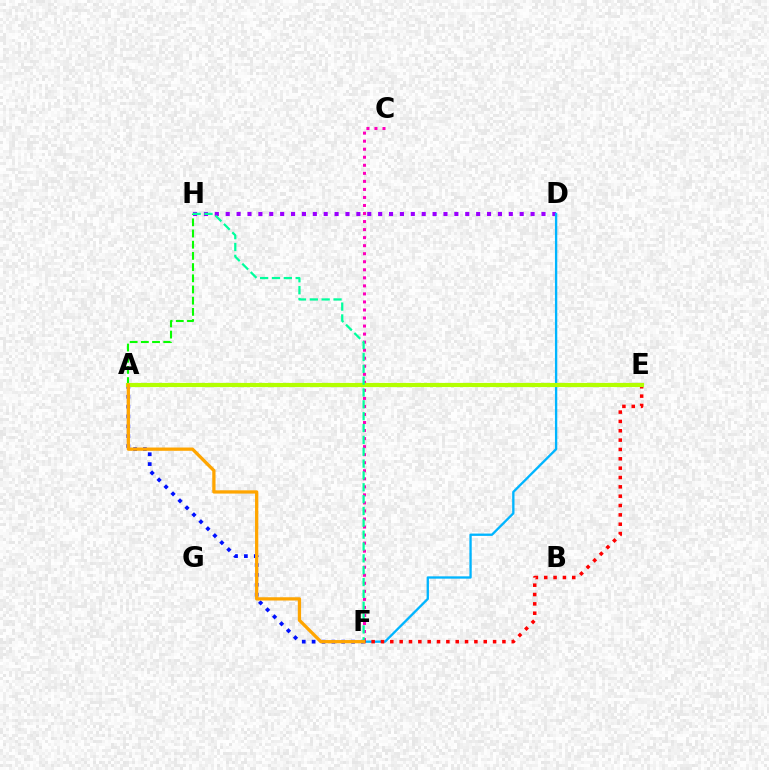{('D', 'H'): [{'color': '#9b00ff', 'line_style': 'dotted', 'thickness': 2.96}], ('A', 'F'): [{'color': '#0010ff', 'line_style': 'dotted', 'thickness': 2.68}, {'color': '#ffa500', 'line_style': 'solid', 'thickness': 2.35}], ('C', 'F'): [{'color': '#ff00bd', 'line_style': 'dotted', 'thickness': 2.18}], ('D', 'F'): [{'color': '#00b5ff', 'line_style': 'solid', 'thickness': 1.68}], ('E', 'F'): [{'color': '#ff0000', 'line_style': 'dotted', 'thickness': 2.54}], ('A', 'H'): [{'color': '#08ff00', 'line_style': 'dashed', 'thickness': 1.52}], ('A', 'E'): [{'color': '#b3ff00', 'line_style': 'solid', 'thickness': 2.99}], ('F', 'H'): [{'color': '#00ff9d', 'line_style': 'dashed', 'thickness': 1.61}]}